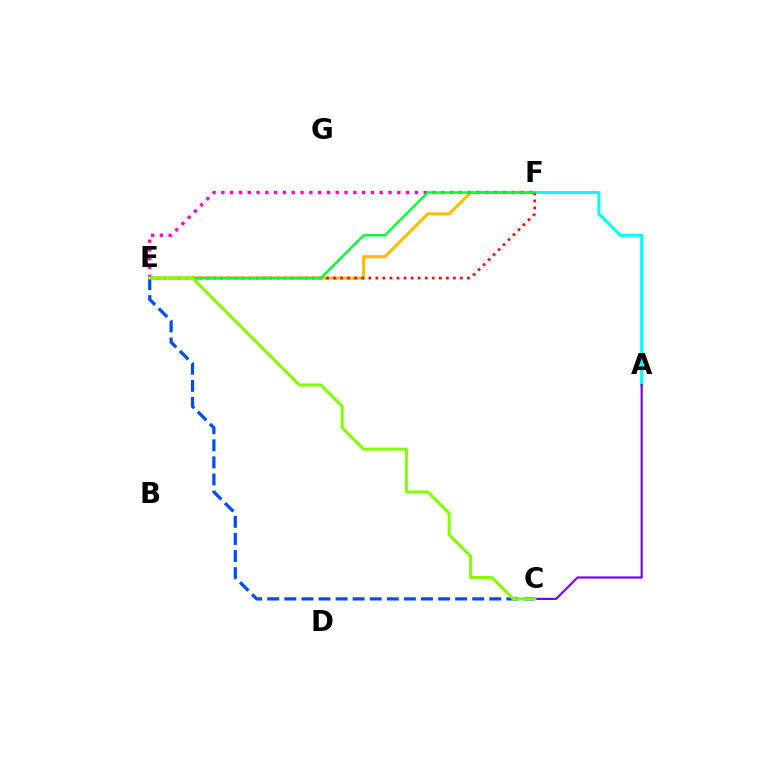{('A', 'F'): [{'color': '#00fff6', 'line_style': 'solid', 'thickness': 2.18}], ('E', 'F'): [{'color': '#ffbd00', 'line_style': 'solid', 'thickness': 2.22}, {'color': '#ff0000', 'line_style': 'dotted', 'thickness': 1.92}, {'color': '#ff00cf', 'line_style': 'dotted', 'thickness': 2.39}, {'color': '#00ff39', 'line_style': 'solid', 'thickness': 1.77}], ('A', 'C'): [{'color': '#7200ff', 'line_style': 'solid', 'thickness': 1.56}], ('C', 'E'): [{'color': '#004bff', 'line_style': 'dashed', 'thickness': 2.32}, {'color': '#84ff00', 'line_style': 'solid', 'thickness': 2.19}]}